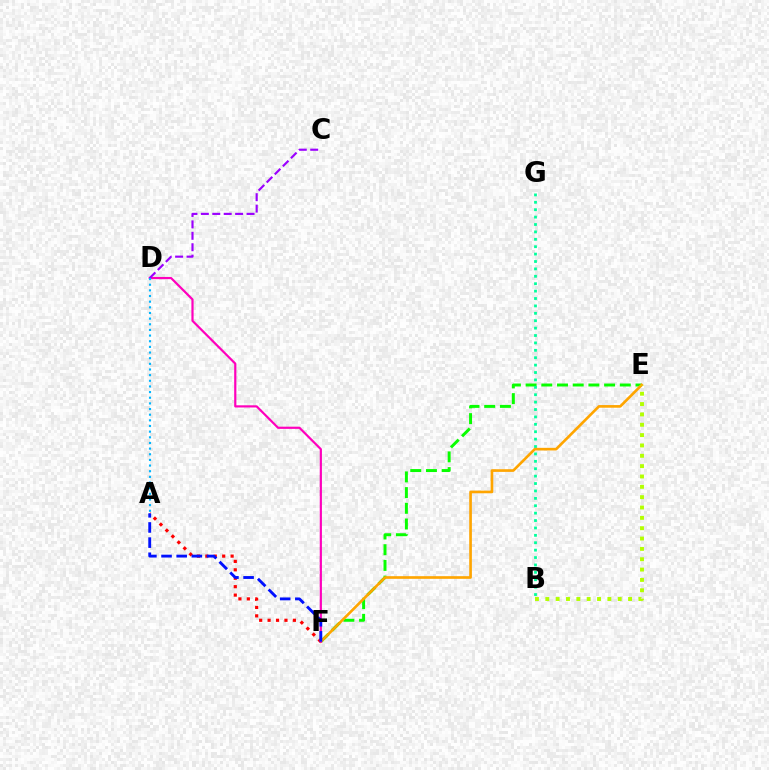{('E', 'F'): [{'color': '#08ff00', 'line_style': 'dashed', 'thickness': 2.13}, {'color': '#ffa500', 'line_style': 'solid', 'thickness': 1.91}], ('B', 'G'): [{'color': '#00ff9d', 'line_style': 'dotted', 'thickness': 2.01}], ('A', 'F'): [{'color': '#ff0000', 'line_style': 'dotted', 'thickness': 2.29}, {'color': '#0010ff', 'line_style': 'dashed', 'thickness': 2.06}], ('D', 'F'): [{'color': '#ff00bd', 'line_style': 'solid', 'thickness': 1.58}], ('C', 'D'): [{'color': '#9b00ff', 'line_style': 'dashed', 'thickness': 1.55}], ('A', 'D'): [{'color': '#00b5ff', 'line_style': 'dotted', 'thickness': 1.54}], ('B', 'E'): [{'color': '#b3ff00', 'line_style': 'dotted', 'thickness': 2.81}]}